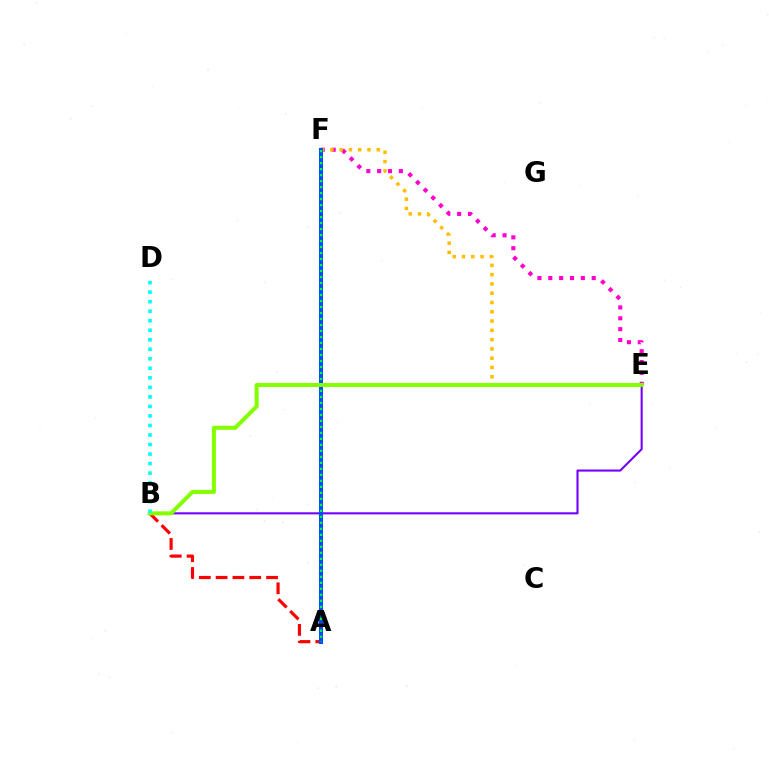{('A', 'B'): [{'color': '#ff0000', 'line_style': 'dashed', 'thickness': 2.28}], ('B', 'E'): [{'color': '#7200ff', 'line_style': 'solid', 'thickness': 1.51}, {'color': '#84ff00', 'line_style': 'solid', 'thickness': 2.9}], ('E', 'F'): [{'color': '#ff00cf', 'line_style': 'dotted', 'thickness': 2.95}, {'color': '#ffbd00', 'line_style': 'dotted', 'thickness': 2.52}], ('A', 'F'): [{'color': '#004bff', 'line_style': 'solid', 'thickness': 2.92}, {'color': '#00ff39', 'line_style': 'dotted', 'thickness': 1.63}], ('B', 'D'): [{'color': '#00fff6', 'line_style': 'dotted', 'thickness': 2.59}]}